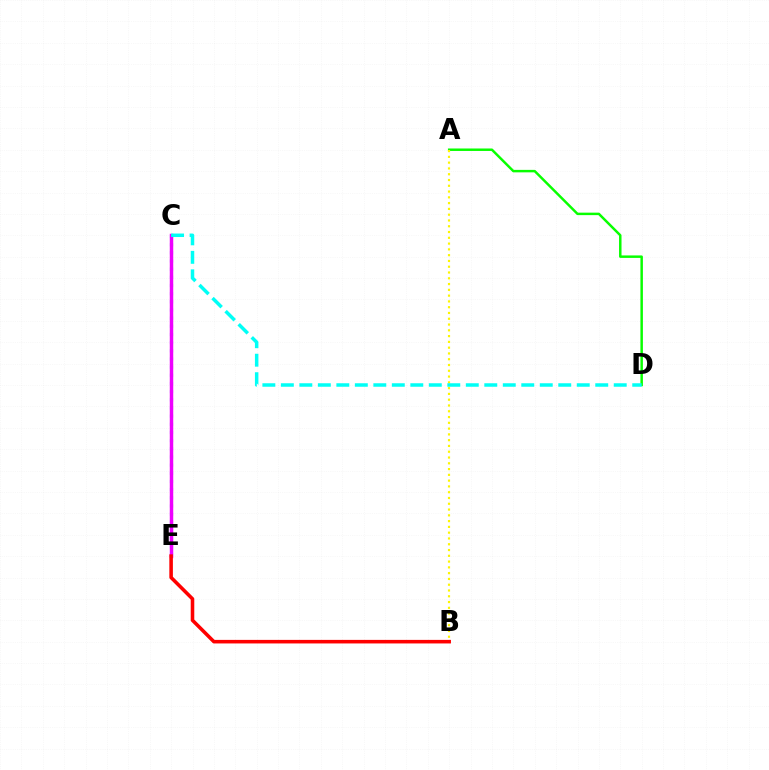{('C', 'E'): [{'color': '#0010ff', 'line_style': 'dotted', 'thickness': 2.22}, {'color': '#ee00ff', 'line_style': 'solid', 'thickness': 2.5}], ('A', 'D'): [{'color': '#08ff00', 'line_style': 'solid', 'thickness': 1.78}], ('A', 'B'): [{'color': '#fcf500', 'line_style': 'dotted', 'thickness': 1.57}], ('B', 'E'): [{'color': '#ff0000', 'line_style': 'solid', 'thickness': 2.56}], ('C', 'D'): [{'color': '#00fff6', 'line_style': 'dashed', 'thickness': 2.51}]}